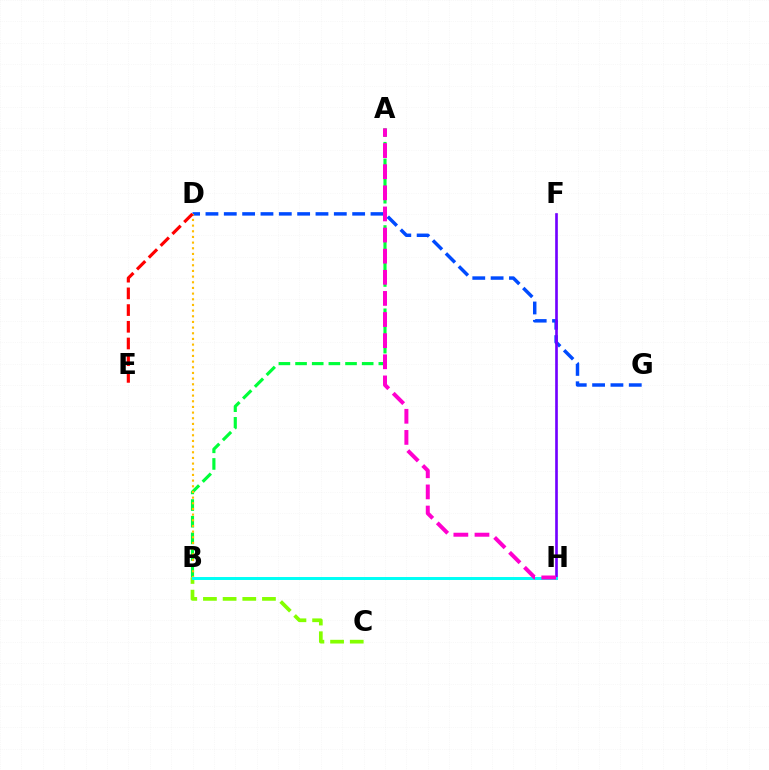{('D', 'G'): [{'color': '#004bff', 'line_style': 'dashed', 'thickness': 2.49}], ('B', 'C'): [{'color': '#84ff00', 'line_style': 'dashed', 'thickness': 2.67}], ('A', 'B'): [{'color': '#00ff39', 'line_style': 'dashed', 'thickness': 2.26}], ('B', 'D'): [{'color': '#ffbd00', 'line_style': 'dotted', 'thickness': 1.54}], ('F', 'H'): [{'color': '#7200ff', 'line_style': 'solid', 'thickness': 1.91}], ('B', 'H'): [{'color': '#00fff6', 'line_style': 'solid', 'thickness': 2.14}], ('D', 'E'): [{'color': '#ff0000', 'line_style': 'dashed', 'thickness': 2.27}], ('A', 'H'): [{'color': '#ff00cf', 'line_style': 'dashed', 'thickness': 2.87}]}